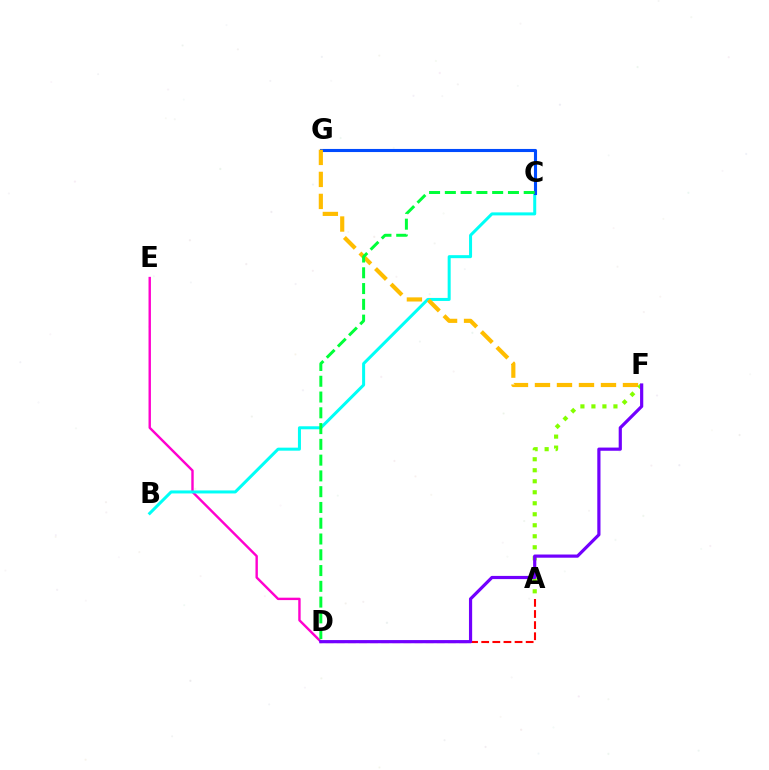{('D', 'E'): [{'color': '#ff00cf', 'line_style': 'solid', 'thickness': 1.73}], ('B', 'C'): [{'color': '#00fff6', 'line_style': 'solid', 'thickness': 2.17}], ('C', 'G'): [{'color': '#004bff', 'line_style': 'solid', 'thickness': 2.23}], ('F', 'G'): [{'color': '#ffbd00', 'line_style': 'dashed', 'thickness': 2.99}], ('C', 'D'): [{'color': '#00ff39', 'line_style': 'dashed', 'thickness': 2.14}], ('A', 'D'): [{'color': '#ff0000', 'line_style': 'dashed', 'thickness': 1.51}], ('A', 'F'): [{'color': '#84ff00', 'line_style': 'dotted', 'thickness': 2.99}], ('D', 'F'): [{'color': '#7200ff', 'line_style': 'solid', 'thickness': 2.3}]}